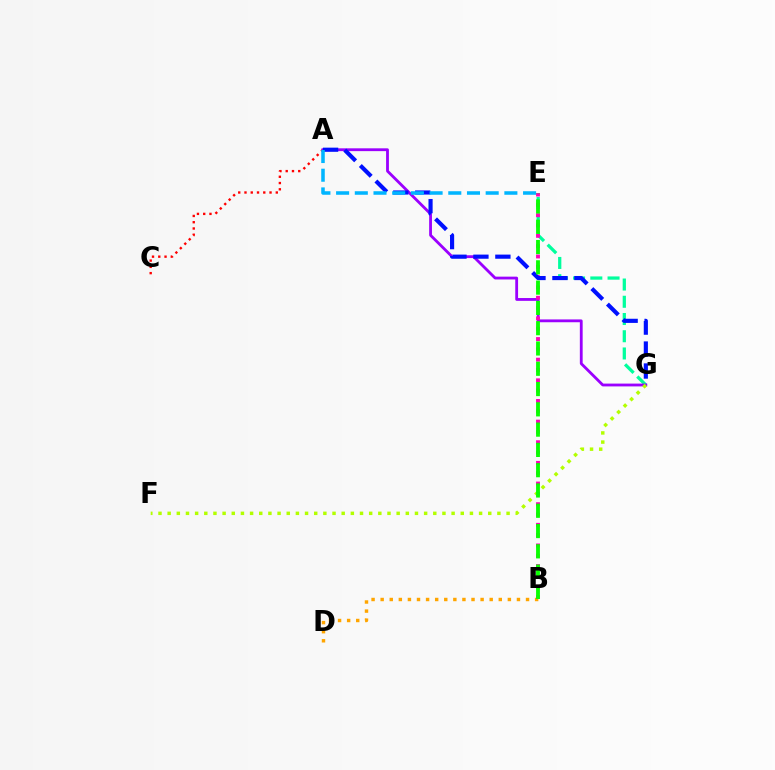{('E', 'G'): [{'color': '#00ff9d', 'line_style': 'dashed', 'thickness': 2.34}], ('A', 'C'): [{'color': '#ff0000', 'line_style': 'dotted', 'thickness': 1.7}], ('A', 'G'): [{'color': '#9b00ff', 'line_style': 'solid', 'thickness': 2.03}, {'color': '#0010ff', 'line_style': 'dashed', 'thickness': 2.98}], ('B', 'D'): [{'color': '#ffa500', 'line_style': 'dotted', 'thickness': 2.47}], ('B', 'E'): [{'color': '#ff00bd', 'line_style': 'dotted', 'thickness': 2.8}, {'color': '#08ff00', 'line_style': 'dashed', 'thickness': 2.76}], ('A', 'E'): [{'color': '#00b5ff', 'line_style': 'dashed', 'thickness': 2.54}], ('F', 'G'): [{'color': '#b3ff00', 'line_style': 'dotted', 'thickness': 2.49}]}